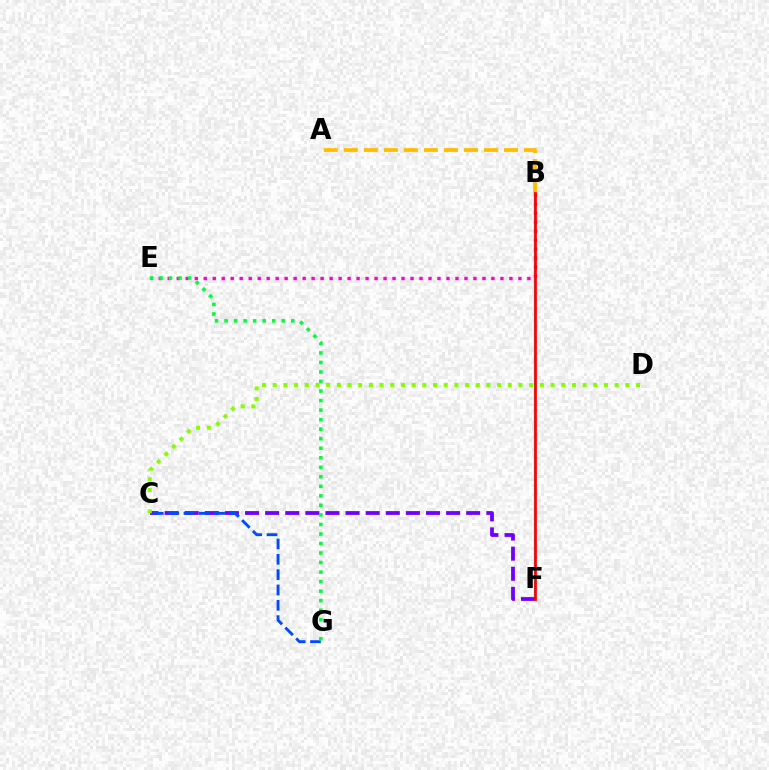{('B', 'F'): [{'color': '#00fff6', 'line_style': 'solid', 'thickness': 1.66}, {'color': '#ff0000', 'line_style': 'solid', 'thickness': 1.97}], ('C', 'F'): [{'color': '#7200ff', 'line_style': 'dashed', 'thickness': 2.73}], ('B', 'E'): [{'color': '#ff00cf', 'line_style': 'dotted', 'thickness': 2.44}], ('A', 'B'): [{'color': '#ffbd00', 'line_style': 'dashed', 'thickness': 2.72}], ('C', 'D'): [{'color': '#84ff00', 'line_style': 'dotted', 'thickness': 2.9}], ('C', 'G'): [{'color': '#004bff', 'line_style': 'dashed', 'thickness': 2.08}], ('E', 'G'): [{'color': '#00ff39', 'line_style': 'dotted', 'thickness': 2.59}]}